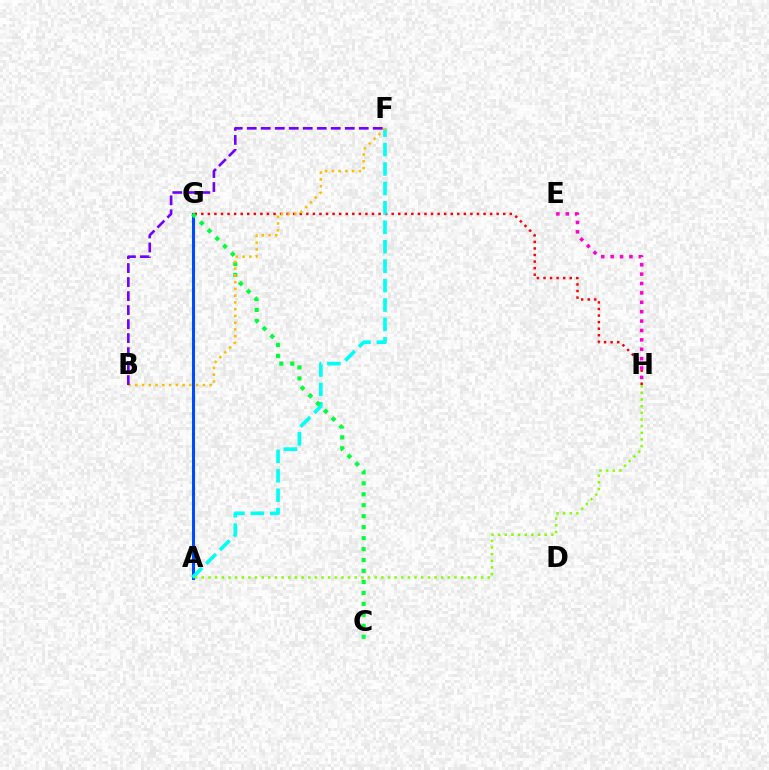{('G', 'H'): [{'color': '#ff0000', 'line_style': 'dotted', 'thickness': 1.78}], ('A', 'G'): [{'color': '#004bff', 'line_style': 'solid', 'thickness': 2.2}], ('E', 'H'): [{'color': '#ff00cf', 'line_style': 'dotted', 'thickness': 2.55}], ('A', 'F'): [{'color': '#00fff6', 'line_style': 'dashed', 'thickness': 2.64}], ('C', 'G'): [{'color': '#00ff39', 'line_style': 'dotted', 'thickness': 2.98}], ('B', 'F'): [{'color': '#ffbd00', 'line_style': 'dotted', 'thickness': 1.84}, {'color': '#7200ff', 'line_style': 'dashed', 'thickness': 1.9}], ('A', 'H'): [{'color': '#84ff00', 'line_style': 'dotted', 'thickness': 1.81}]}